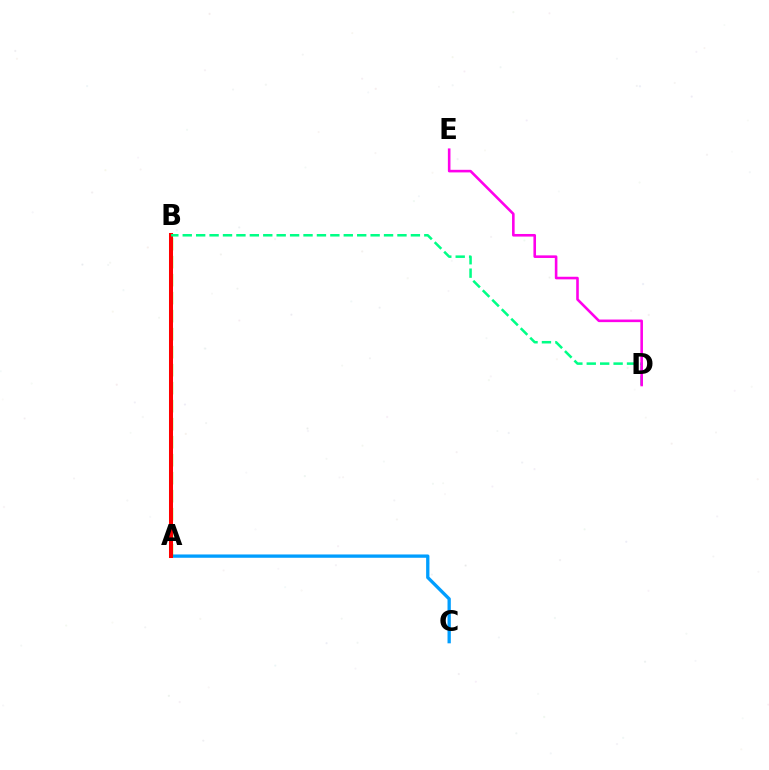{('A', 'B'): [{'color': '#ffd500', 'line_style': 'solid', 'thickness': 1.91}, {'color': '#4fff00', 'line_style': 'dashed', 'thickness': 2.45}, {'color': '#3700ff', 'line_style': 'dashed', 'thickness': 2.01}, {'color': '#ff0000', 'line_style': 'solid', 'thickness': 2.9}], ('A', 'C'): [{'color': '#009eff', 'line_style': 'solid', 'thickness': 2.38}], ('B', 'D'): [{'color': '#00ff86', 'line_style': 'dashed', 'thickness': 1.82}], ('D', 'E'): [{'color': '#ff00ed', 'line_style': 'solid', 'thickness': 1.87}]}